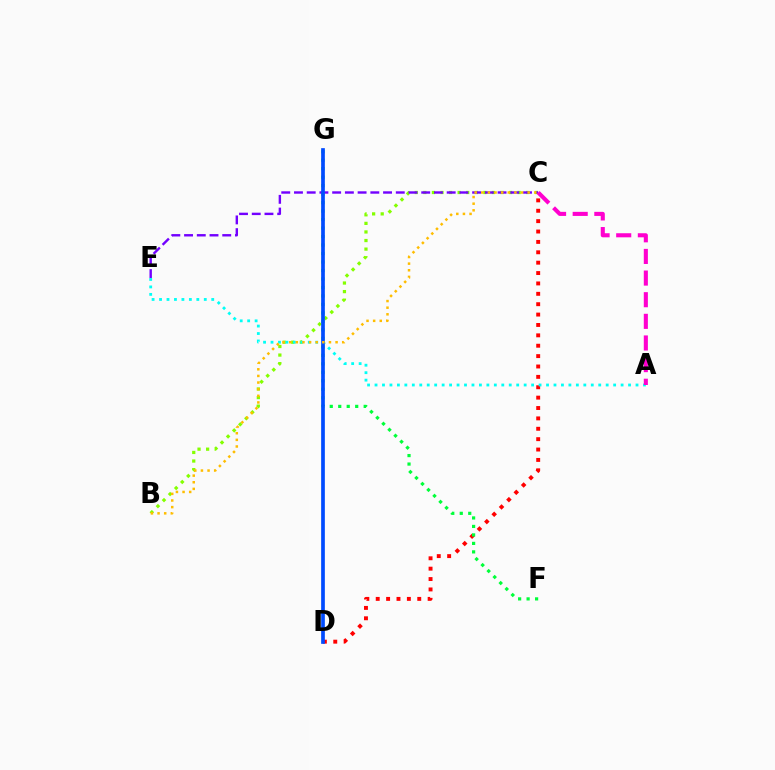{('B', 'C'): [{'color': '#84ff00', 'line_style': 'dotted', 'thickness': 2.33}, {'color': '#ffbd00', 'line_style': 'dotted', 'thickness': 1.8}], ('C', 'D'): [{'color': '#ff0000', 'line_style': 'dotted', 'thickness': 2.82}], ('C', 'E'): [{'color': '#7200ff', 'line_style': 'dashed', 'thickness': 1.73}], ('A', 'E'): [{'color': '#00fff6', 'line_style': 'dotted', 'thickness': 2.03}], ('A', 'C'): [{'color': '#ff00cf', 'line_style': 'dashed', 'thickness': 2.94}], ('F', 'G'): [{'color': '#00ff39', 'line_style': 'dotted', 'thickness': 2.31}], ('D', 'G'): [{'color': '#004bff', 'line_style': 'solid', 'thickness': 2.66}]}